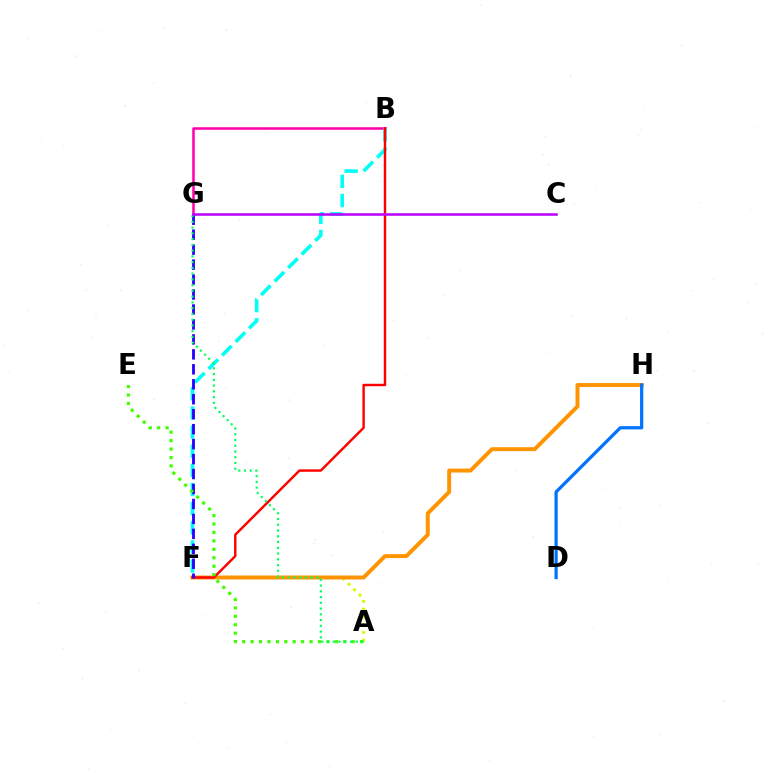{('A', 'F'): [{'color': '#d1ff00', 'line_style': 'dotted', 'thickness': 2.1}], ('F', 'H'): [{'color': '#ff9400', 'line_style': 'solid', 'thickness': 2.83}], ('B', 'G'): [{'color': '#ff00ac', 'line_style': 'solid', 'thickness': 1.82}], ('B', 'F'): [{'color': '#00fff6', 'line_style': 'dashed', 'thickness': 2.6}, {'color': '#ff0000', 'line_style': 'solid', 'thickness': 1.75}], ('F', 'G'): [{'color': '#2500ff', 'line_style': 'dashed', 'thickness': 2.03}], ('A', 'E'): [{'color': '#3dff00', 'line_style': 'dotted', 'thickness': 2.29}], ('A', 'G'): [{'color': '#00ff5c', 'line_style': 'dotted', 'thickness': 1.56}], ('D', 'H'): [{'color': '#0074ff', 'line_style': 'solid', 'thickness': 2.33}], ('C', 'G'): [{'color': '#b900ff', 'line_style': 'solid', 'thickness': 1.83}]}